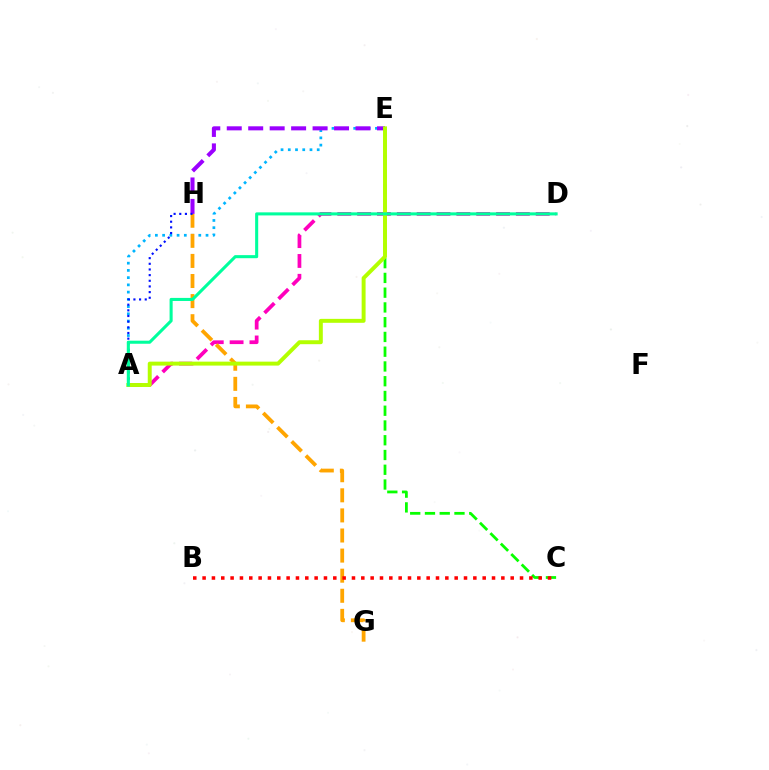{('C', 'E'): [{'color': '#08ff00', 'line_style': 'dashed', 'thickness': 2.0}], ('A', 'E'): [{'color': '#00b5ff', 'line_style': 'dotted', 'thickness': 1.97}, {'color': '#b3ff00', 'line_style': 'solid', 'thickness': 2.84}], ('A', 'D'): [{'color': '#ff00bd', 'line_style': 'dashed', 'thickness': 2.7}, {'color': '#00ff9d', 'line_style': 'solid', 'thickness': 2.21}], ('G', 'H'): [{'color': '#ffa500', 'line_style': 'dashed', 'thickness': 2.73}], ('E', 'H'): [{'color': '#9b00ff', 'line_style': 'dashed', 'thickness': 2.91}], ('A', 'H'): [{'color': '#0010ff', 'line_style': 'dotted', 'thickness': 1.54}], ('B', 'C'): [{'color': '#ff0000', 'line_style': 'dotted', 'thickness': 2.54}]}